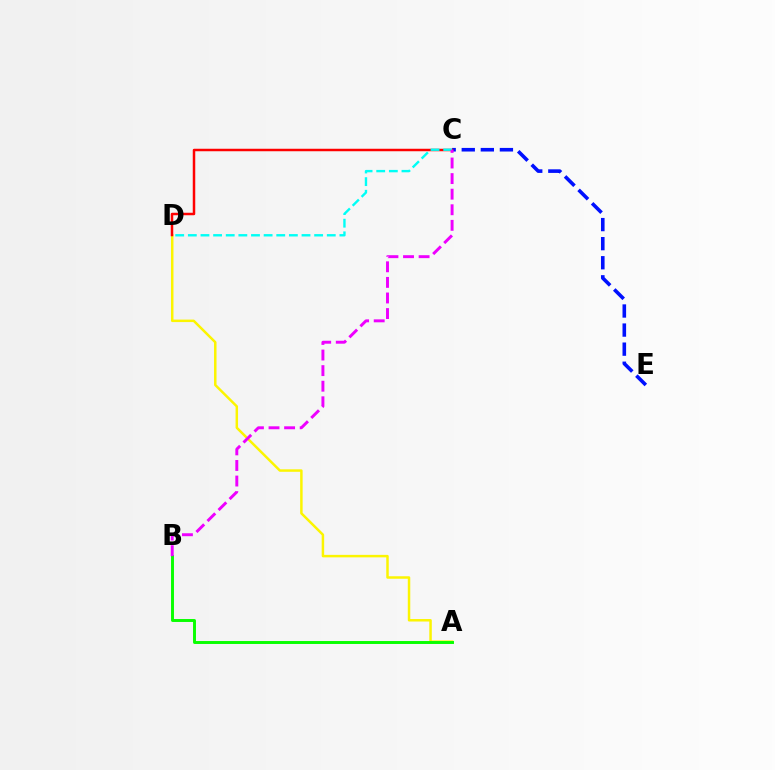{('A', 'D'): [{'color': '#fcf500', 'line_style': 'solid', 'thickness': 1.79}], ('C', 'E'): [{'color': '#0010ff', 'line_style': 'dashed', 'thickness': 2.59}], ('C', 'D'): [{'color': '#ff0000', 'line_style': 'solid', 'thickness': 1.79}, {'color': '#00fff6', 'line_style': 'dashed', 'thickness': 1.72}], ('A', 'B'): [{'color': '#08ff00', 'line_style': 'solid', 'thickness': 2.12}], ('B', 'C'): [{'color': '#ee00ff', 'line_style': 'dashed', 'thickness': 2.12}]}